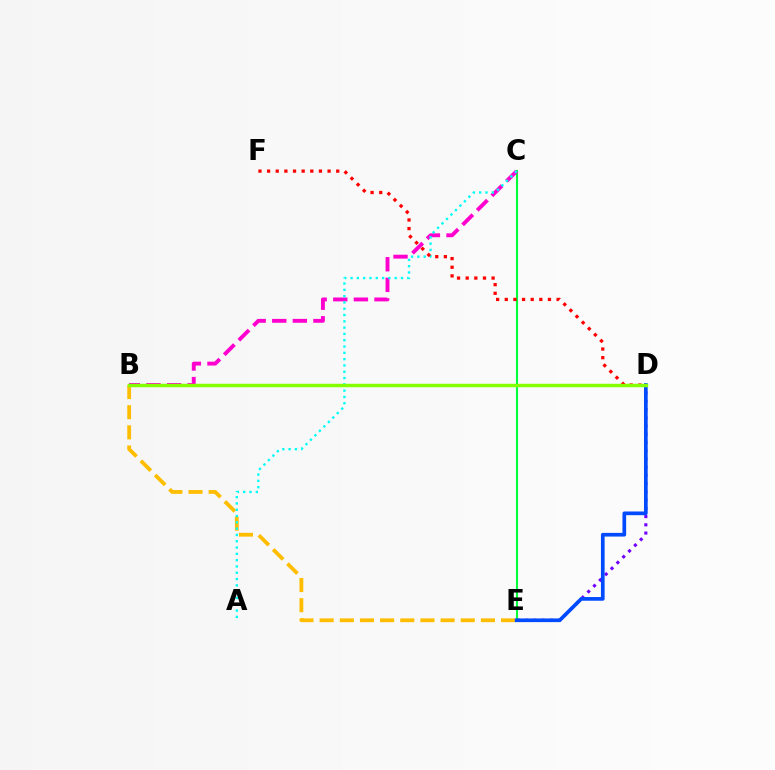{('C', 'E'): [{'color': '#00ff39', 'line_style': 'solid', 'thickness': 1.51}], ('B', 'C'): [{'color': '#ff00cf', 'line_style': 'dashed', 'thickness': 2.8}], ('B', 'E'): [{'color': '#ffbd00', 'line_style': 'dashed', 'thickness': 2.74}], ('A', 'C'): [{'color': '#00fff6', 'line_style': 'dotted', 'thickness': 1.71}], ('D', 'F'): [{'color': '#ff0000', 'line_style': 'dotted', 'thickness': 2.35}], ('D', 'E'): [{'color': '#7200ff', 'line_style': 'dotted', 'thickness': 2.24}, {'color': '#004bff', 'line_style': 'solid', 'thickness': 2.66}], ('B', 'D'): [{'color': '#84ff00', 'line_style': 'solid', 'thickness': 2.48}]}